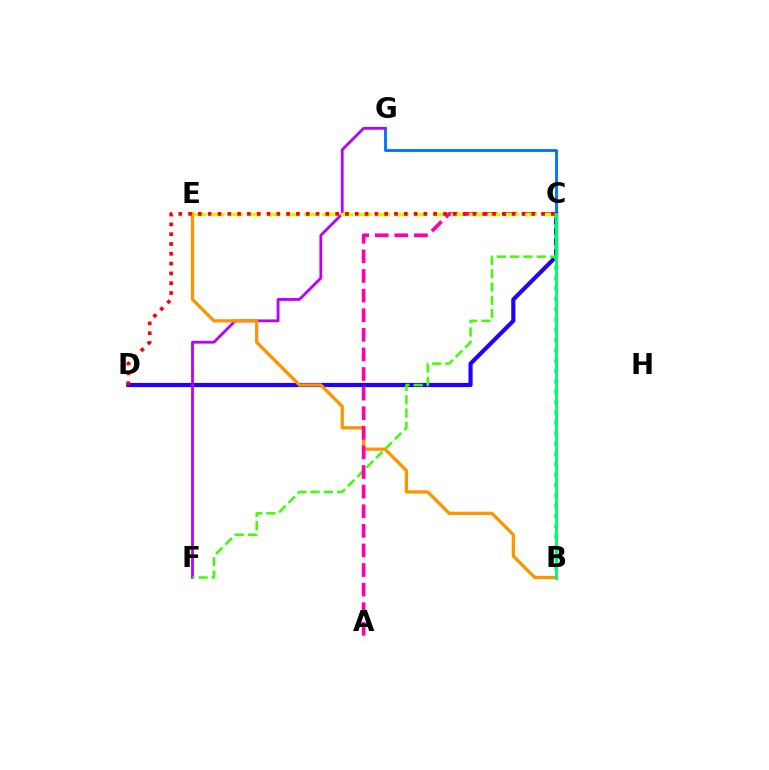{('C', 'G'): [{'color': '#0074ff', 'line_style': 'solid', 'thickness': 2.07}], ('C', 'D'): [{'color': '#2500ff', 'line_style': 'solid', 'thickness': 3.0}, {'color': '#ff0000', 'line_style': 'dotted', 'thickness': 2.66}], ('F', 'G'): [{'color': '#b900ff', 'line_style': 'solid', 'thickness': 2.02}], ('B', 'C'): [{'color': '#00fff6', 'line_style': 'dotted', 'thickness': 2.81}, {'color': '#00ff5c', 'line_style': 'solid', 'thickness': 2.1}], ('B', 'E'): [{'color': '#ff9400', 'line_style': 'solid', 'thickness': 2.35}], ('C', 'F'): [{'color': '#3dff00', 'line_style': 'dashed', 'thickness': 1.8}], ('A', 'C'): [{'color': '#ff00ac', 'line_style': 'dashed', 'thickness': 2.66}], ('C', 'E'): [{'color': '#d1ff00', 'line_style': 'dashed', 'thickness': 2.5}]}